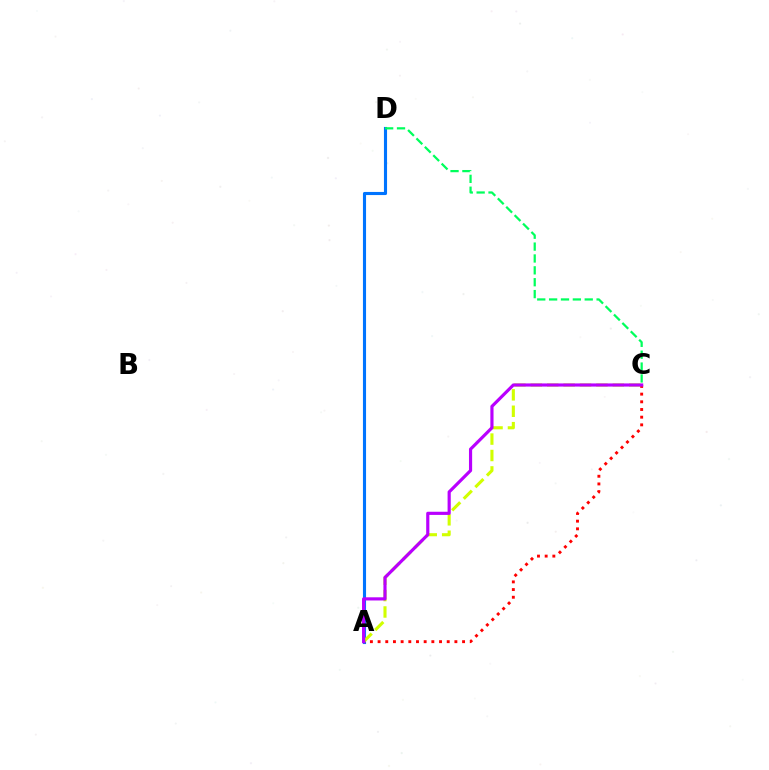{('A', 'D'): [{'color': '#0074ff', 'line_style': 'solid', 'thickness': 2.24}], ('C', 'D'): [{'color': '#00ff5c', 'line_style': 'dashed', 'thickness': 1.61}], ('A', 'C'): [{'color': '#d1ff00', 'line_style': 'dashed', 'thickness': 2.23}, {'color': '#ff0000', 'line_style': 'dotted', 'thickness': 2.09}, {'color': '#b900ff', 'line_style': 'solid', 'thickness': 2.28}]}